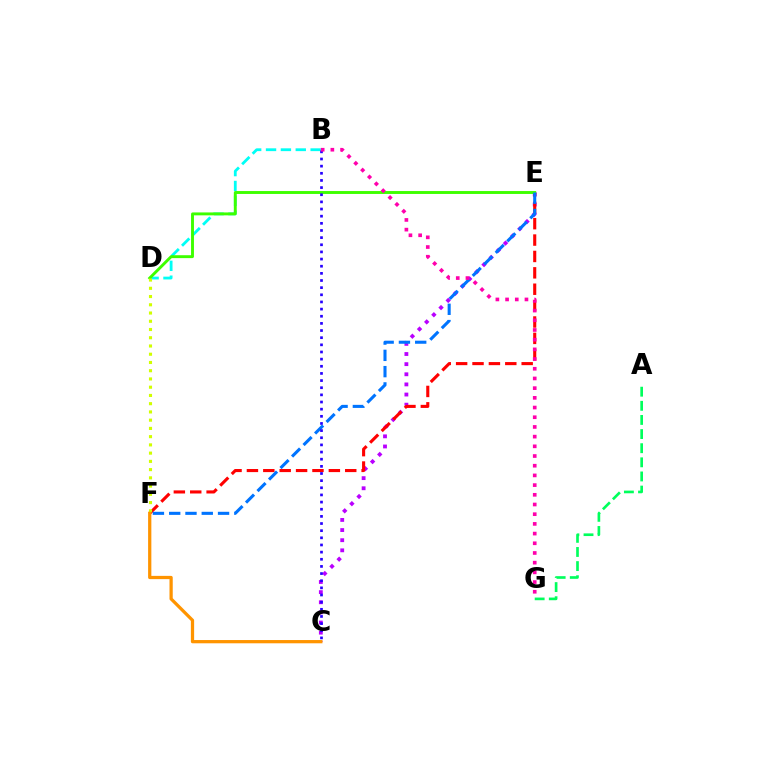{('C', 'E'): [{'color': '#b900ff', 'line_style': 'dotted', 'thickness': 2.75}], ('E', 'F'): [{'color': '#ff0000', 'line_style': 'dashed', 'thickness': 2.23}, {'color': '#0074ff', 'line_style': 'dashed', 'thickness': 2.21}], ('B', 'D'): [{'color': '#00fff6', 'line_style': 'dashed', 'thickness': 2.02}], ('D', 'E'): [{'color': '#3dff00', 'line_style': 'solid', 'thickness': 2.09}], ('D', 'F'): [{'color': '#d1ff00', 'line_style': 'dotted', 'thickness': 2.24}], ('C', 'F'): [{'color': '#ff9400', 'line_style': 'solid', 'thickness': 2.34}], ('B', 'C'): [{'color': '#2500ff', 'line_style': 'dotted', 'thickness': 1.94}], ('A', 'G'): [{'color': '#00ff5c', 'line_style': 'dashed', 'thickness': 1.92}], ('B', 'G'): [{'color': '#ff00ac', 'line_style': 'dotted', 'thickness': 2.63}]}